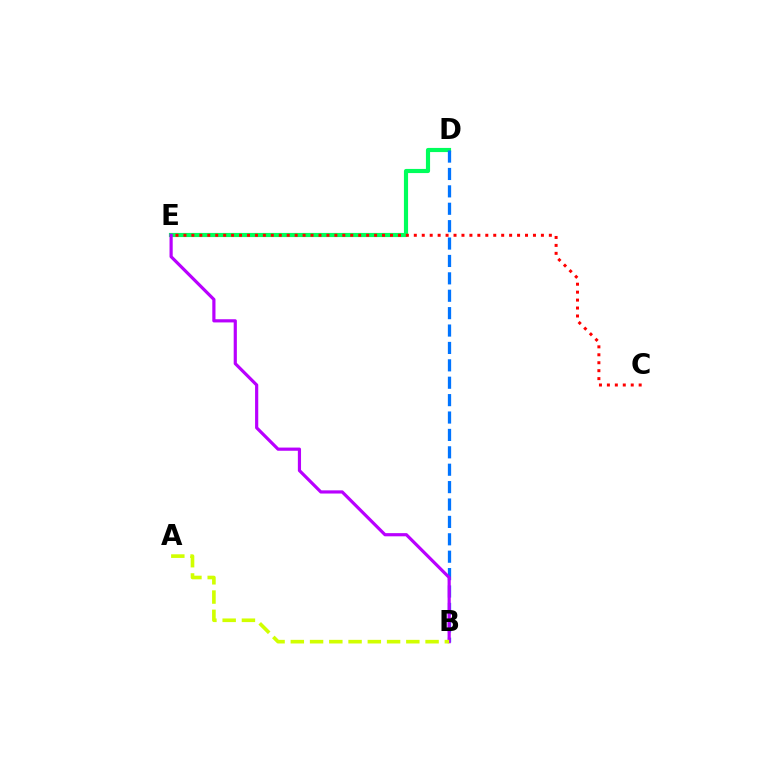{('D', 'E'): [{'color': '#00ff5c', 'line_style': 'solid', 'thickness': 2.98}], ('B', 'D'): [{'color': '#0074ff', 'line_style': 'dashed', 'thickness': 2.36}], ('B', 'E'): [{'color': '#b900ff', 'line_style': 'solid', 'thickness': 2.29}], ('A', 'B'): [{'color': '#d1ff00', 'line_style': 'dashed', 'thickness': 2.62}], ('C', 'E'): [{'color': '#ff0000', 'line_style': 'dotted', 'thickness': 2.16}]}